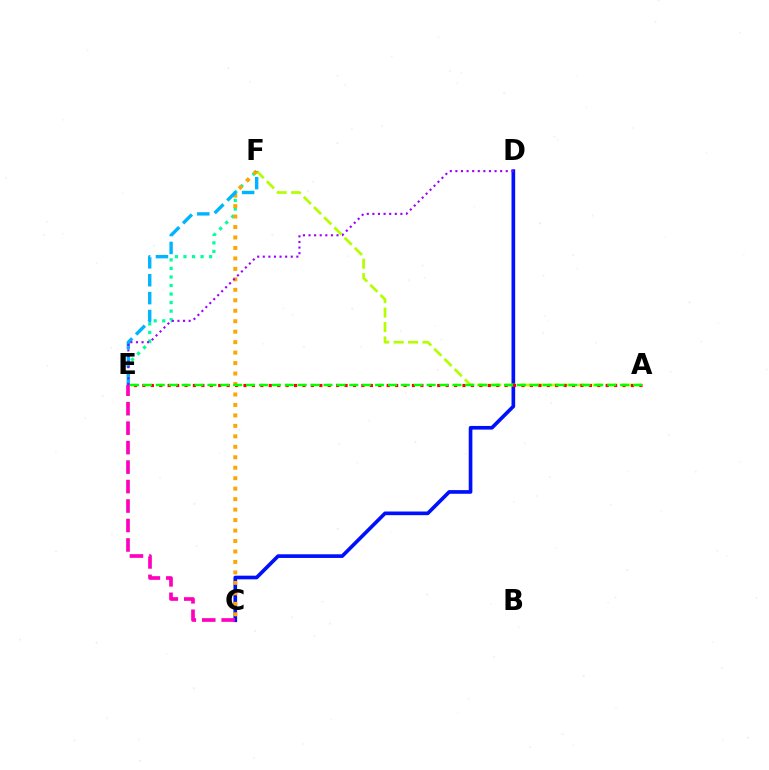{('C', 'D'): [{'color': '#0010ff', 'line_style': 'solid', 'thickness': 2.63}], ('C', 'E'): [{'color': '#ff00bd', 'line_style': 'dashed', 'thickness': 2.64}], ('E', 'F'): [{'color': '#00ff9d', 'line_style': 'dotted', 'thickness': 2.32}, {'color': '#00b5ff', 'line_style': 'dashed', 'thickness': 2.43}], ('A', 'F'): [{'color': '#b3ff00', 'line_style': 'dashed', 'thickness': 1.96}], ('C', 'F'): [{'color': '#ffa500', 'line_style': 'dotted', 'thickness': 2.84}], ('A', 'E'): [{'color': '#ff0000', 'line_style': 'dotted', 'thickness': 2.29}, {'color': '#08ff00', 'line_style': 'dashed', 'thickness': 1.75}], ('D', 'E'): [{'color': '#9b00ff', 'line_style': 'dotted', 'thickness': 1.52}]}